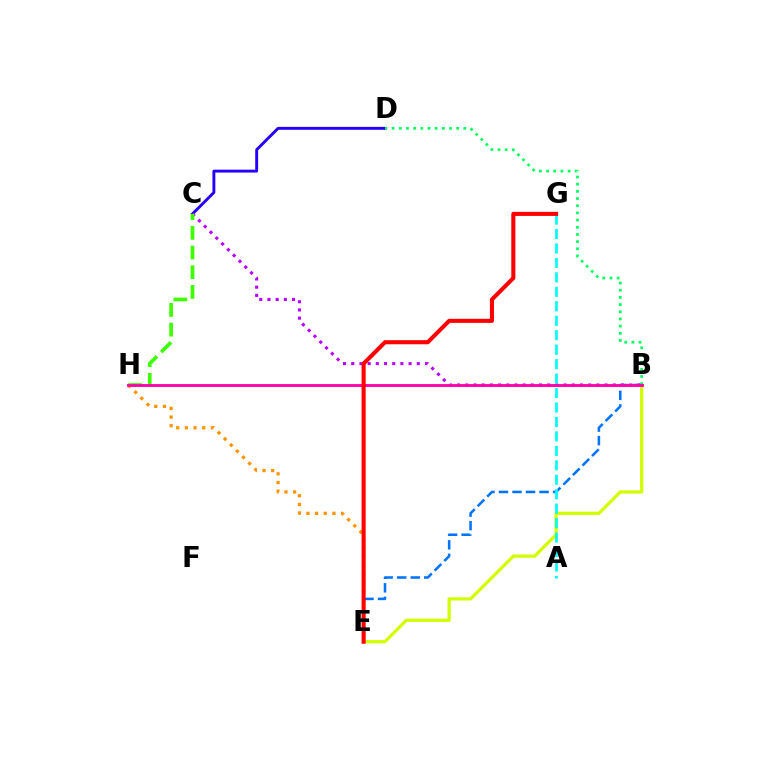{('E', 'H'): [{'color': '#ff9400', 'line_style': 'dotted', 'thickness': 2.35}], ('C', 'D'): [{'color': '#2500ff', 'line_style': 'solid', 'thickness': 2.09}], ('B', 'E'): [{'color': '#d1ff00', 'line_style': 'solid', 'thickness': 2.32}, {'color': '#0074ff', 'line_style': 'dashed', 'thickness': 1.84}], ('B', 'C'): [{'color': '#b900ff', 'line_style': 'dotted', 'thickness': 2.23}], ('B', 'D'): [{'color': '#00ff5c', 'line_style': 'dotted', 'thickness': 1.95}], ('A', 'G'): [{'color': '#00fff6', 'line_style': 'dashed', 'thickness': 1.96}], ('C', 'H'): [{'color': '#3dff00', 'line_style': 'dashed', 'thickness': 2.67}], ('B', 'H'): [{'color': '#ff00ac', 'line_style': 'solid', 'thickness': 2.04}], ('E', 'G'): [{'color': '#ff0000', 'line_style': 'solid', 'thickness': 2.93}]}